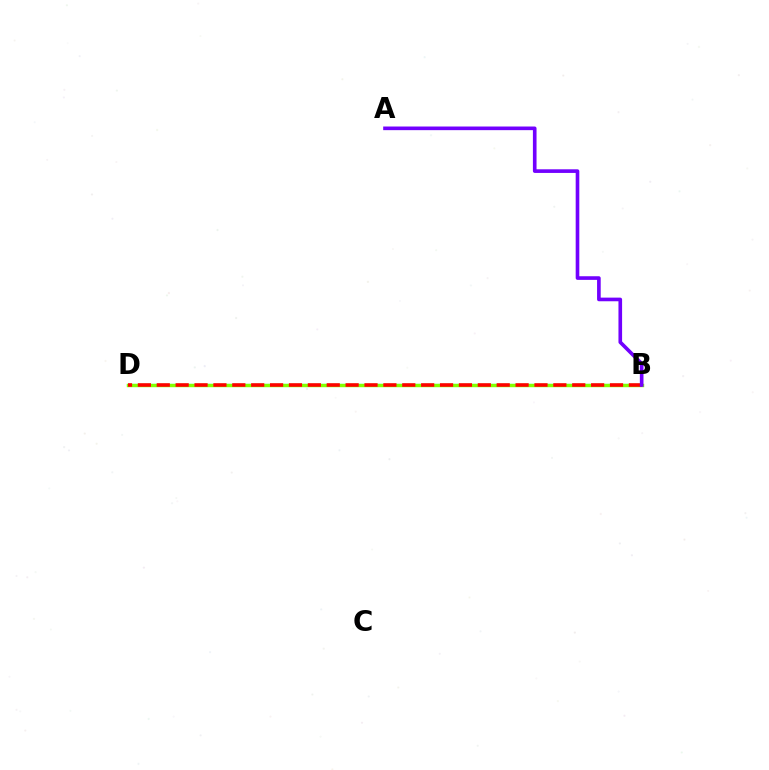{('B', 'D'): [{'color': '#00fff6', 'line_style': 'solid', 'thickness': 1.56}, {'color': '#84ff00', 'line_style': 'solid', 'thickness': 2.46}, {'color': '#ff0000', 'line_style': 'dashed', 'thickness': 2.57}], ('A', 'B'): [{'color': '#7200ff', 'line_style': 'solid', 'thickness': 2.62}]}